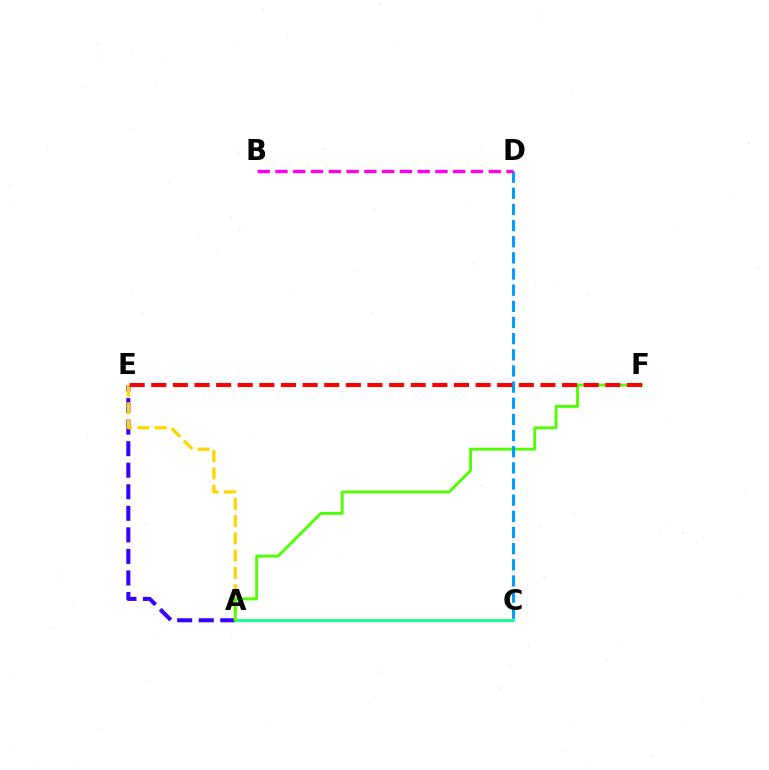{('A', 'C'): [{'color': '#00ff86', 'line_style': 'solid', 'thickness': 1.91}], ('A', 'E'): [{'color': '#3700ff', 'line_style': 'dashed', 'thickness': 2.93}, {'color': '#ffd500', 'line_style': 'dashed', 'thickness': 2.35}], ('A', 'F'): [{'color': '#4fff00', 'line_style': 'solid', 'thickness': 2.06}], ('C', 'D'): [{'color': '#009eff', 'line_style': 'dashed', 'thickness': 2.19}], ('B', 'D'): [{'color': '#ff00ed', 'line_style': 'dashed', 'thickness': 2.41}], ('E', 'F'): [{'color': '#ff0000', 'line_style': 'dashed', 'thickness': 2.94}]}